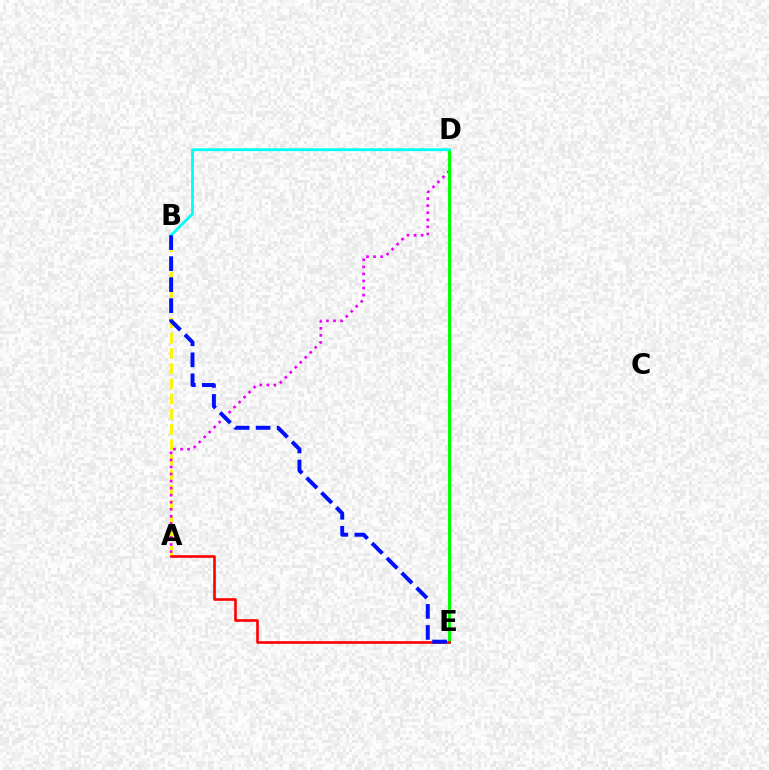{('A', 'B'): [{'color': '#fcf500', 'line_style': 'dashed', 'thickness': 2.07}], ('A', 'D'): [{'color': '#ee00ff', 'line_style': 'dotted', 'thickness': 1.92}], ('D', 'E'): [{'color': '#08ff00', 'line_style': 'solid', 'thickness': 2.18}], ('B', 'D'): [{'color': '#00fff6', 'line_style': 'solid', 'thickness': 2.02}], ('A', 'E'): [{'color': '#ff0000', 'line_style': 'solid', 'thickness': 1.89}], ('B', 'E'): [{'color': '#0010ff', 'line_style': 'dashed', 'thickness': 2.85}]}